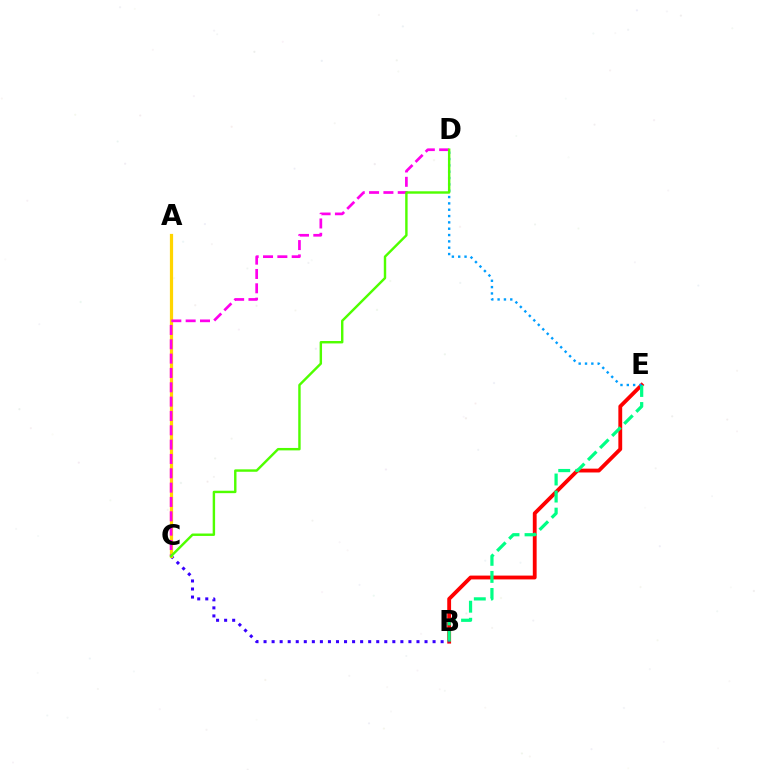{('B', 'E'): [{'color': '#ff0000', 'line_style': 'solid', 'thickness': 2.76}, {'color': '#00ff86', 'line_style': 'dashed', 'thickness': 2.32}], ('B', 'C'): [{'color': '#3700ff', 'line_style': 'dotted', 'thickness': 2.19}], ('D', 'E'): [{'color': '#009eff', 'line_style': 'dotted', 'thickness': 1.72}], ('A', 'C'): [{'color': '#ffd500', 'line_style': 'solid', 'thickness': 2.32}], ('C', 'D'): [{'color': '#ff00ed', 'line_style': 'dashed', 'thickness': 1.95}, {'color': '#4fff00', 'line_style': 'solid', 'thickness': 1.74}]}